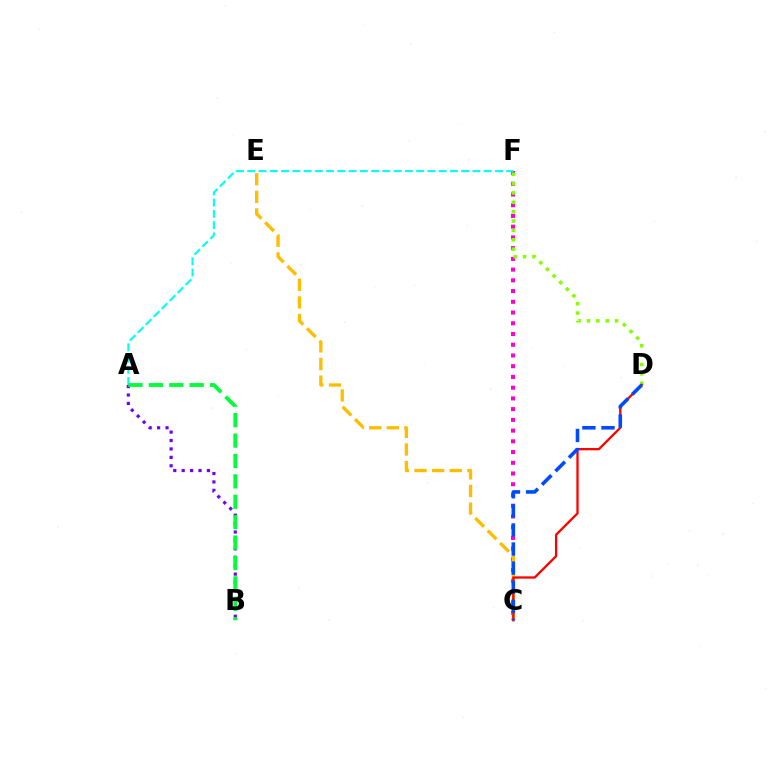{('A', 'B'): [{'color': '#7200ff', 'line_style': 'dotted', 'thickness': 2.29}, {'color': '#00ff39', 'line_style': 'dashed', 'thickness': 2.77}], ('C', 'F'): [{'color': '#ff00cf', 'line_style': 'dotted', 'thickness': 2.92}], ('D', 'F'): [{'color': '#84ff00', 'line_style': 'dotted', 'thickness': 2.55}], ('C', 'E'): [{'color': '#ffbd00', 'line_style': 'dashed', 'thickness': 2.39}], ('C', 'D'): [{'color': '#ff0000', 'line_style': 'solid', 'thickness': 1.66}, {'color': '#004bff', 'line_style': 'dashed', 'thickness': 2.59}], ('A', 'F'): [{'color': '#00fff6', 'line_style': 'dashed', 'thickness': 1.53}]}